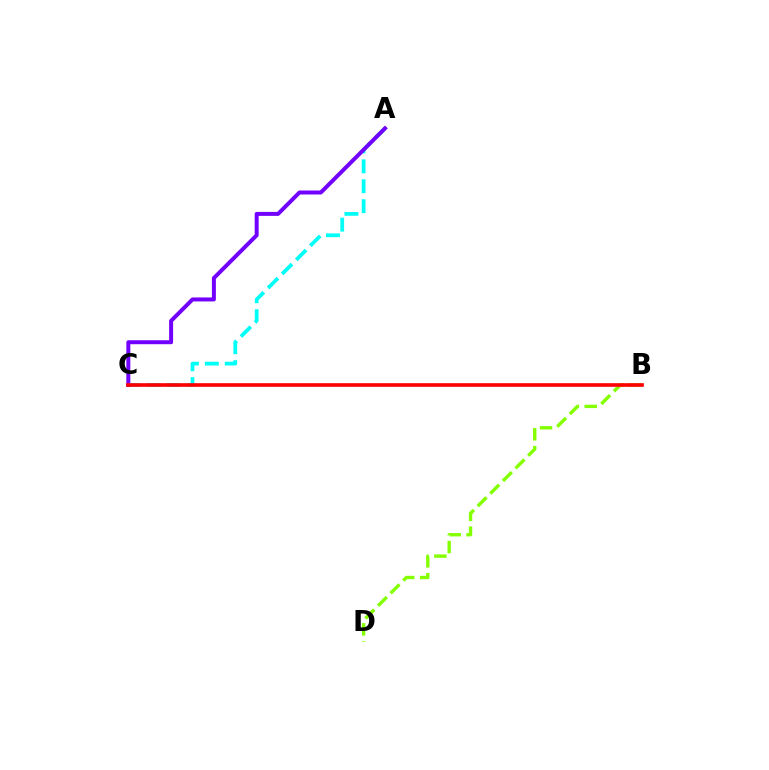{('A', 'C'): [{'color': '#00fff6', 'line_style': 'dashed', 'thickness': 2.71}, {'color': '#7200ff', 'line_style': 'solid', 'thickness': 2.87}], ('B', 'D'): [{'color': '#84ff00', 'line_style': 'dashed', 'thickness': 2.43}], ('B', 'C'): [{'color': '#ff0000', 'line_style': 'solid', 'thickness': 2.62}]}